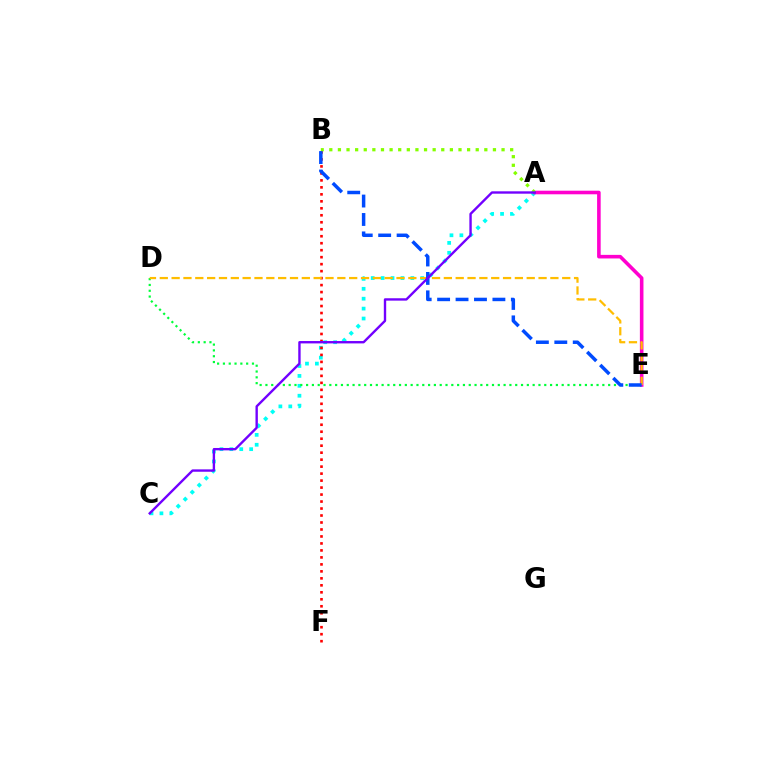{('A', 'C'): [{'color': '#00fff6', 'line_style': 'dotted', 'thickness': 2.69}, {'color': '#7200ff', 'line_style': 'solid', 'thickness': 1.71}], ('D', 'E'): [{'color': '#00ff39', 'line_style': 'dotted', 'thickness': 1.58}, {'color': '#ffbd00', 'line_style': 'dashed', 'thickness': 1.61}], ('B', 'F'): [{'color': '#ff0000', 'line_style': 'dotted', 'thickness': 1.9}], ('A', 'E'): [{'color': '#ff00cf', 'line_style': 'solid', 'thickness': 2.58}], ('A', 'B'): [{'color': '#84ff00', 'line_style': 'dotted', 'thickness': 2.34}], ('B', 'E'): [{'color': '#004bff', 'line_style': 'dashed', 'thickness': 2.5}]}